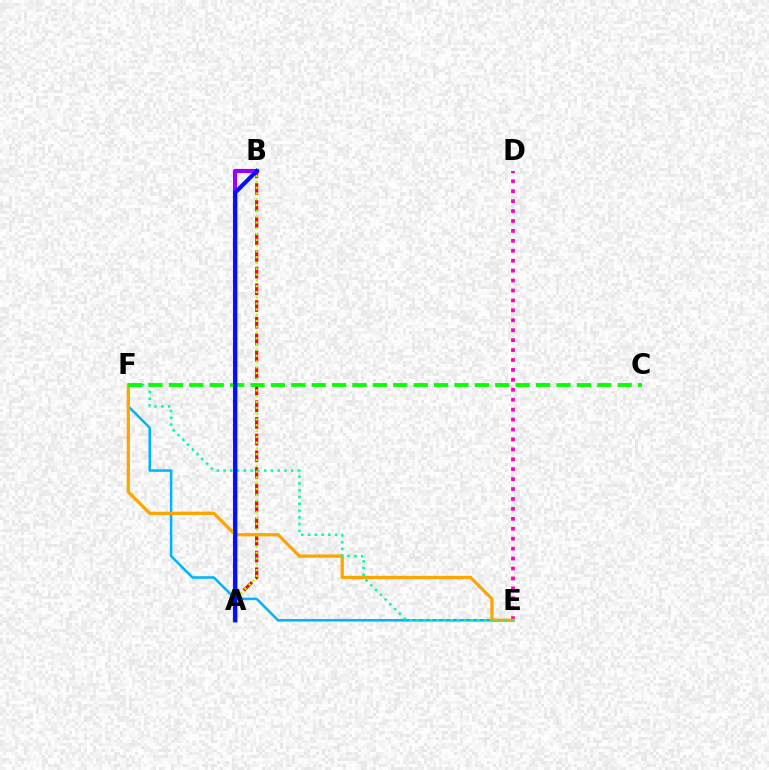{('A', 'B'): [{'color': '#9b00ff', 'line_style': 'solid', 'thickness': 2.97}, {'color': '#ff0000', 'line_style': 'dashed', 'thickness': 2.27}, {'color': '#b3ff00', 'line_style': 'dotted', 'thickness': 1.57}, {'color': '#0010ff', 'line_style': 'solid', 'thickness': 2.98}], ('D', 'E'): [{'color': '#ff00bd', 'line_style': 'dotted', 'thickness': 2.7}], ('E', 'F'): [{'color': '#00b5ff', 'line_style': 'solid', 'thickness': 1.83}, {'color': '#ffa500', 'line_style': 'solid', 'thickness': 2.36}, {'color': '#00ff9d', 'line_style': 'dotted', 'thickness': 1.84}], ('C', 'F'): [{'color': '#08ff00', 'line_style': 'dashed', 'thickness': 2.77}]}